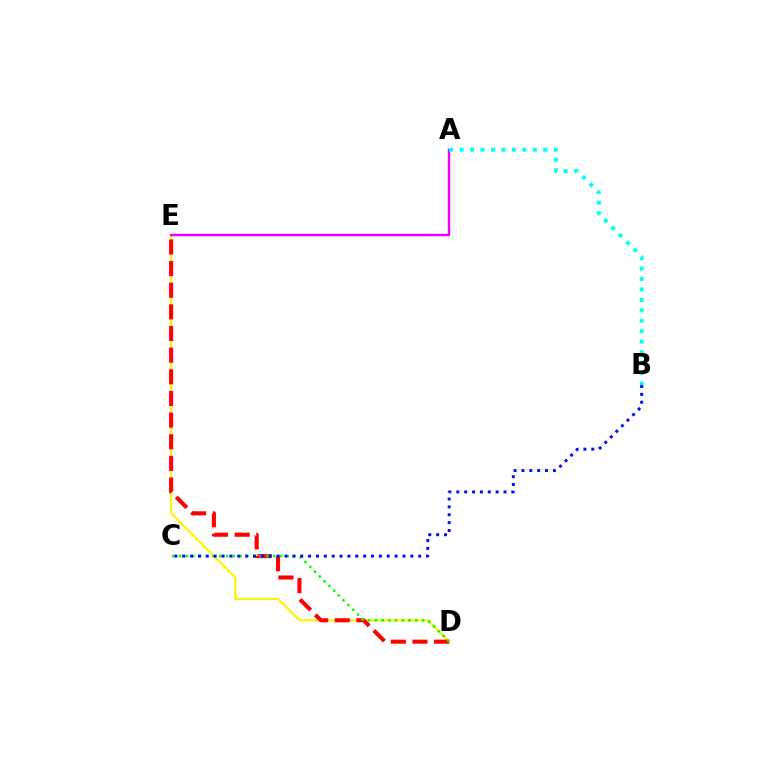{('D', 'E'): [{'color': '#fcf500', 'line_style': 'solid', 'thickness': 1.57}, {'color': '#ff0000', 'line_style': 'dashed', 'thickness': 2.94}], ('C', 'D'): [{'color': '#08ff00', 'line_style': 'dotted', 'thickness': 1.83}], ('A', 'E'): [{'color': '#ee00ff', 'line_style': 'solid', 'thickness': 1.77}], ('A', 'B'): [{'color': '#00fff6', 'line_style': 'dotted', 'thickness': 2.84}], ('B', 'C'): [{'color': '#0010ff', 'line_style': 'dotted', 'thickness': 2.14}]}